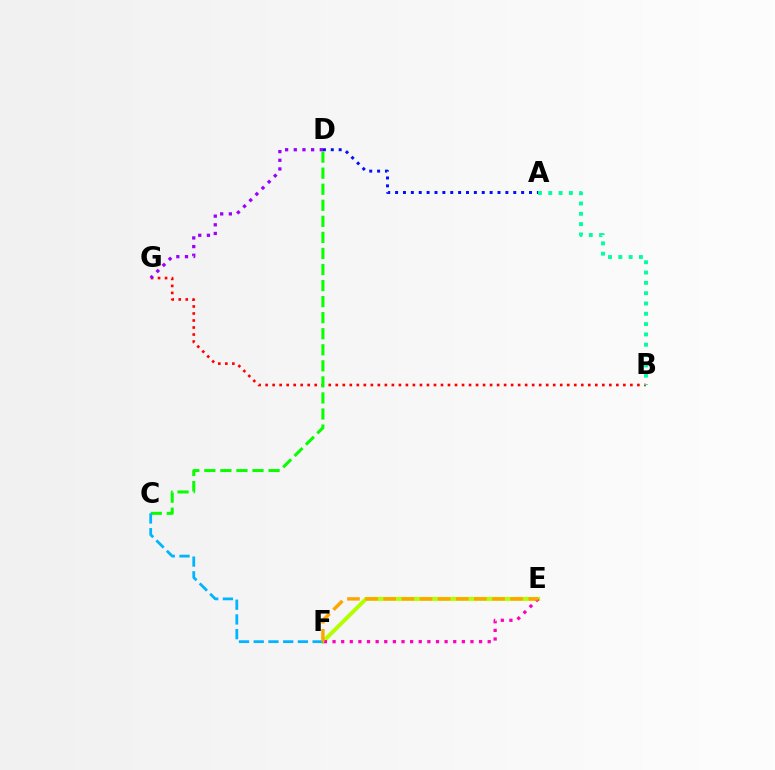{('B', 'G'): [{'color': '#ff0000', 'line_style': 'dotted', 'thickness': 1.91}], ('D', 'G'): [{'color': '#9b00ff', 'line_style': 'dotted', 'thickness': 2.35}], ('E', 'F'): [{'color': '#b3ff00', 'line_style': 'solid', 'thickness': 2.87}, {'color': '#ff00bd', 'line_style': 'dotted', 'thickness': 2.34}, {'color': '#ffa500', 'line_style': 'dashed', 'thickness': 2.46}], ('C', 'D'): [{'color': '#08ff00', 'line_style': 'dashed', 'thickness': 2.18}], ('C', 'F'): [{'color': '#00b5ff', 'line_style': 'dashed', 'thickness': 2.0}], ('A', 'D'): [{'color': '#0010ff', 'line_style': 'dotted', 'thickness': 2.14}], ('A', 'B'): [{'color': '#00ff9d', 'line_style': 'dotted', 'thickness': 2.8}]}